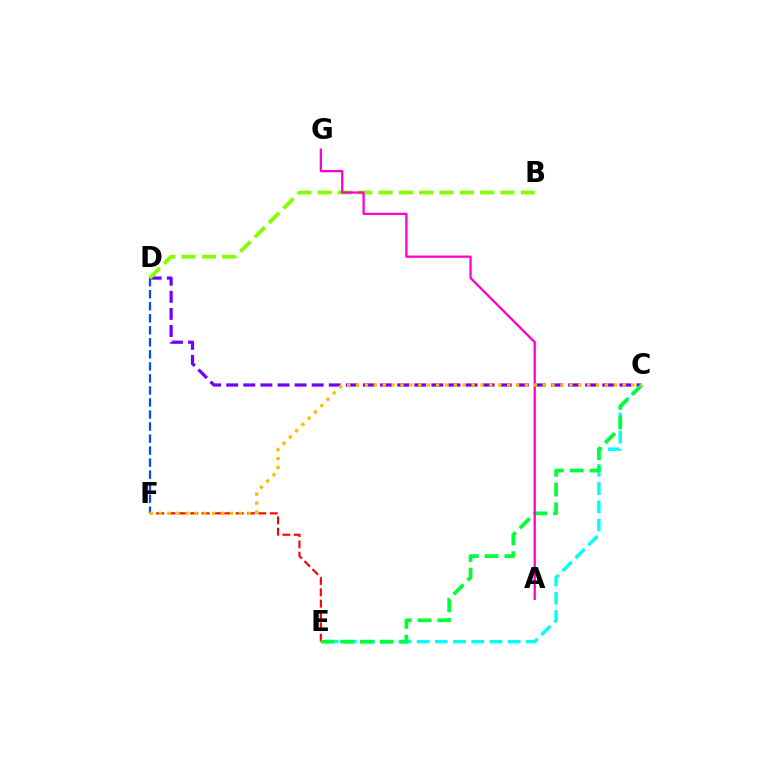{('C', 'E'): [{'color': '#00fff6', 'line_style': 'dashed', 'thickness': 2.47}, {'color': '#00ff39', 'line_style': 'dashed', 'thickness': 2.69}], ('E', 'F'): [{'color': '#ff0000', 'line_style': 'dashed', 'thickness': 1.54}], ('C', 'D'): [{'color': '#7200ff', 'line_style': 'dashed', 'thickness': 2.32}], ('D', 'F'): [{'color': '#004bff', 'line_style': 'dashed', 'thickness': 1.63}], ('B', 'D'): [{'color': '#84ff00', 'line_style': 'dashed', 'thickness': 2.76}], ('A', 'G'): [{'color': '#ff00cf', 'line_style': 'solid', 'thickness': 1.65}], ('C', 'F'): [{'color': '#ffbd00', 'line_style': 'dotted', 'thickness': 2.41}]}